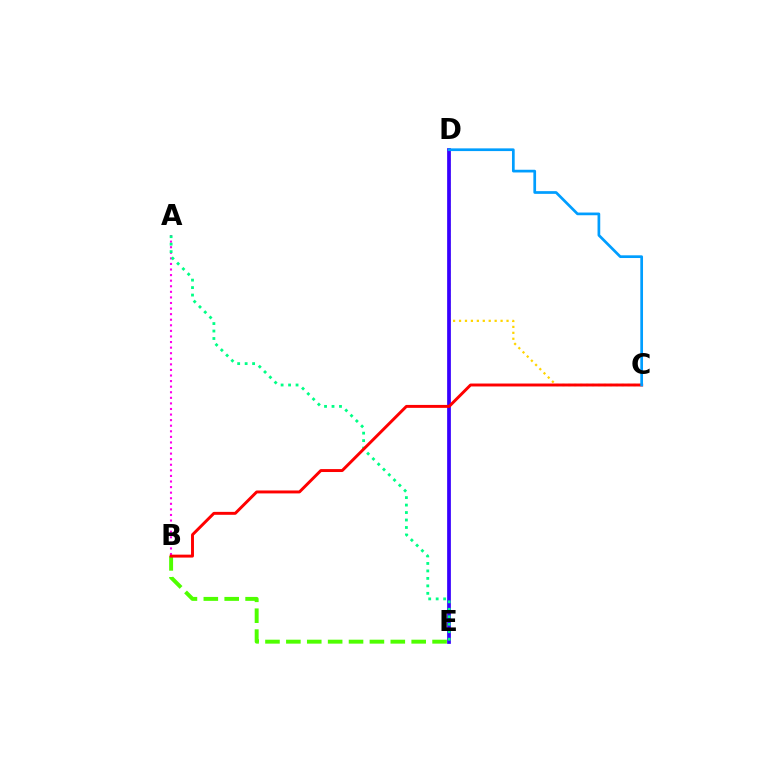{('C', 'D'): [{'color': '#ffd500', 'line_style': 'dotted', 'thickness': 1.61}, {'color': '#009eff', 'line_style': 'solid', 'thickness': 1.95}], ('B', 'E'): [{'color': '#4fff00', 'line_style': 'dashed', 'thickness': 2.84}], ('A', 'B'): [{'color': '#ff00ed', 'line_style': 'dotted', 'thickness': 1.52}], ('D', 'E'): [{'color': '#3700ff', 'line_style': 'solid', 'thickness': 2.69}], ('A', 'E'): [{'color': '#00ff86', 'line_style': 'dotted', 'thickness': 2.03}], ('B', 'C'): [{'color': '#ff0000', 'line_style': 'solid', 'thickness': 2.11}]}